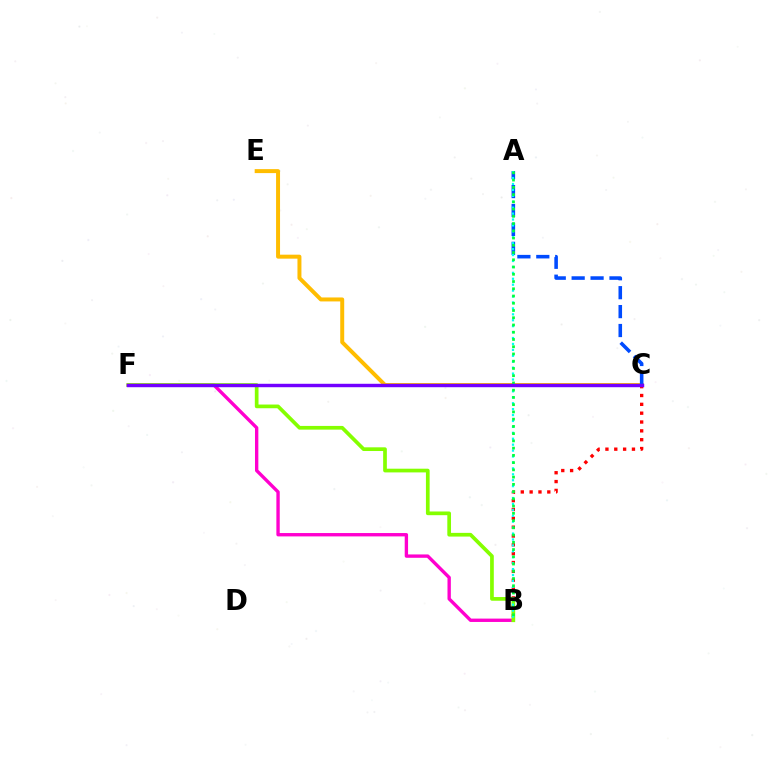{('C', 'E'): [{'color': '#ffbd00', 'line_style': 'solid', 'thickness': 2.86}], ('B', 'C'): [{'color': '#ff0000', 'line_style': 'dotted', 'thickness': 2.4}], ('B', 'F'): [{'color': '#ff00cf', 'line_style': 'solid', 'thickness': 2.42}, {'color': '#84ff00', 'line_style': 'solid', 'thickness': 2.66}], ('A', 'C'): [{'color': '#004bff', 'line_style': 'dashed', 'thickness': 2.57}], ('A', 'B'): [{'color': '#00fff6', 'line_style': 'dotted', 'thickness': 1.61}, {'color': '#00ff39', 'line_style': 'dotted', 'thickness': 1.97}], ('C', 'F'): [{'color': '#7200ff', 'line_style': 'solid', 'thickness': 2.47}]}